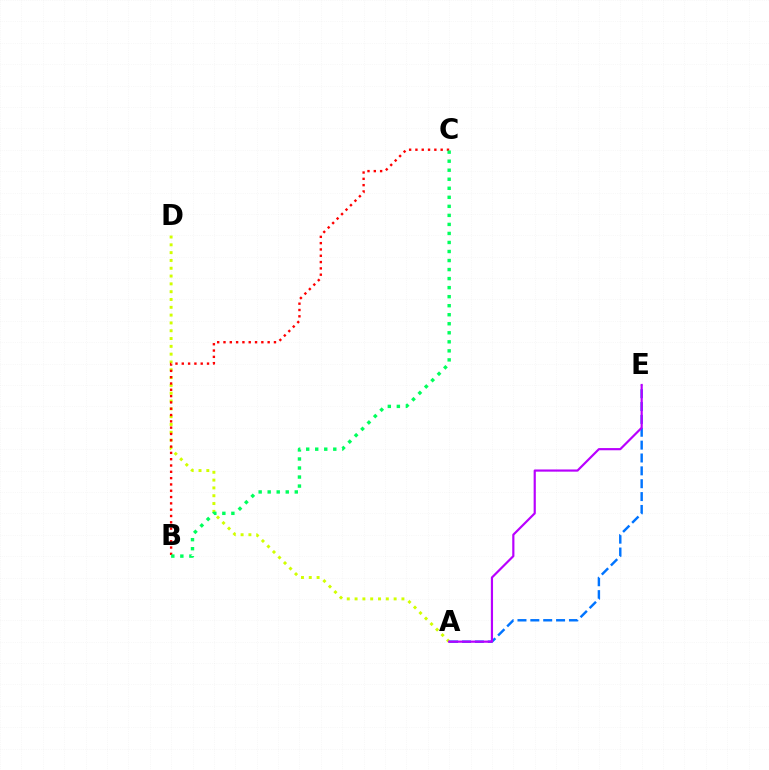{('A', 'D'): [{'color': '#d1ff00', 'line_style': 'dotted', 'thickness': 2.12}], ('B', 'C'): [{'color': '#ff0000', 'line_style': 'dotted', 'thickness': 1.71}, {'color': '#00ff5c', 'line_style': 'dotted', 'thickness': 2.45}], ('A', 'E'): [{'color': '#0074ff', 'line_style': 'dashed', 'thickness': 1.75}, {'color': '#b900ff', 'line_style': 'solid', 'thickness': 1.57}]}